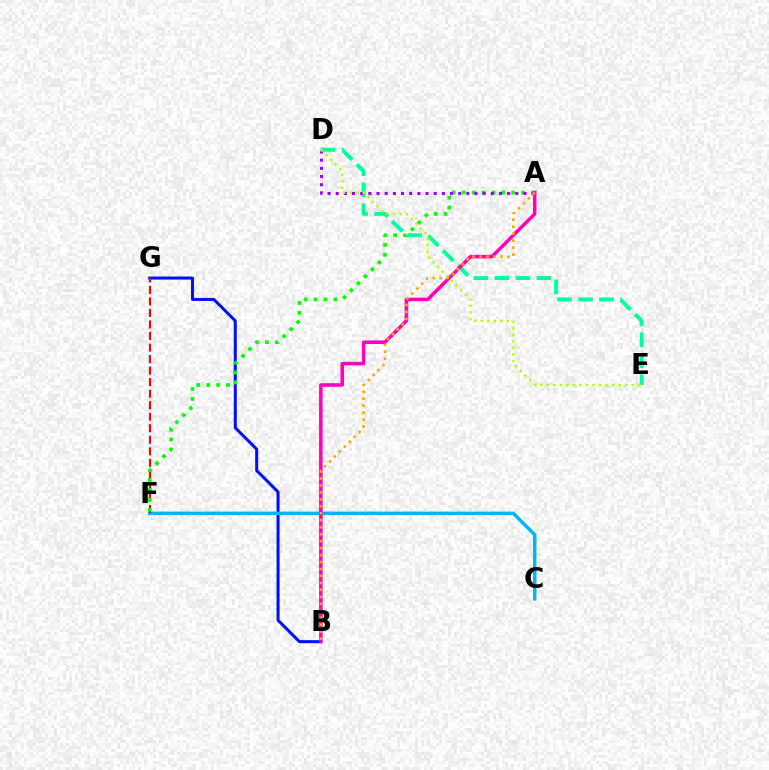{('B', 'G'): [{'color': '#0010ff', 'line_style': 'solid', 'thickness': 2.18}], ('C', 'F'): [{'color': '#00b5ff', 'line_style': 'solid', 'thickness': 2.49}], ('D', 'E'): [{'color': '#00ff9d', 'line_style': 'dashed', 'thickness': 2.85}, {'color': '#b3ff00', 'line_style': 'dotted', 'thickness': 1.78}], ('F', 'G'): [{'color': '#ff0000', 'line_style': 'dashed', 'thickness': 1.57}], ('A', 'F'): [{'color': '#08ff00', 'line_style': 'dotted', 'thickness': 2.68}], ('A', 'D'): [{'color': '#9b00ff', 'line_style': 'dotted', 'thickness': 2.22}], ('A', 'B'): [{'color': '#ff00bd', 'line_style': 'solid', 'thickness': 2.55}, {'color': '#ffa500', 'line_style': 'dotted', 'thickness': 1.89}]}